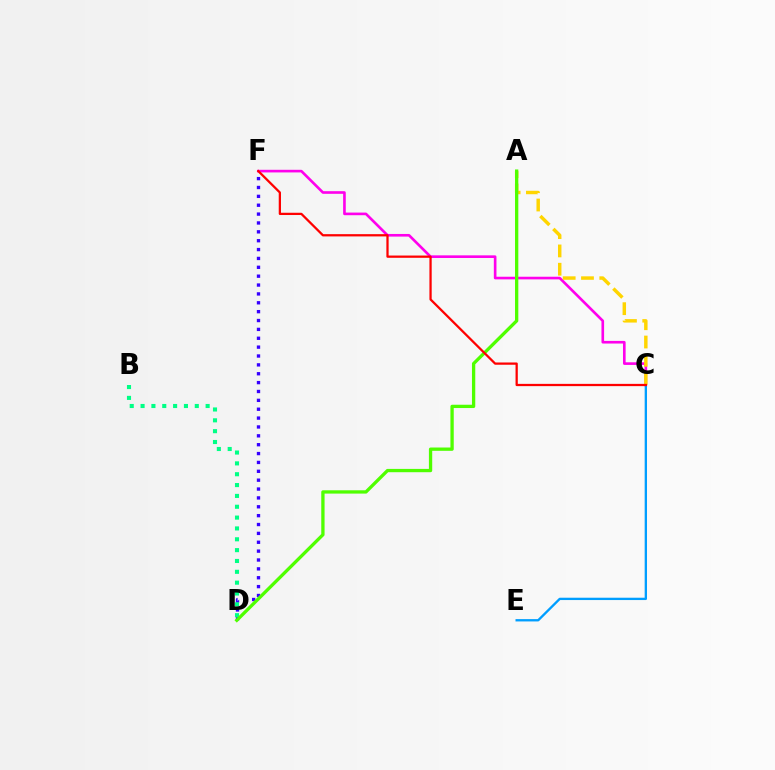{('D', 'F'): [{'color': '#3700ff', 'line_style': 'dotted', 'thickness': 2.41}], ('C', 'F'): [{'color': '#ff00ed', 'line_style': 'solid', 'thickness': 1.9}, {'color': '#ff0000', 'line_style': 'solid', 'thickness': 1.63}], ('B', 'D'): [{'color': '#00ff86', 'line_style': 'dotted', 'thickness': 2.95}], ('C', 'E'): [{'color': '#009eff', 'line_style': 'solid', 'thickness': 1.68}], ('A', 'C'): [{'color': '#ffd500', 'line_style': 'dashed', 'thickness': 2.49}], ('A', 'D'): [{'color': '#4fff00', 'line_style': 'solid', 'thickness': 2.38}]}